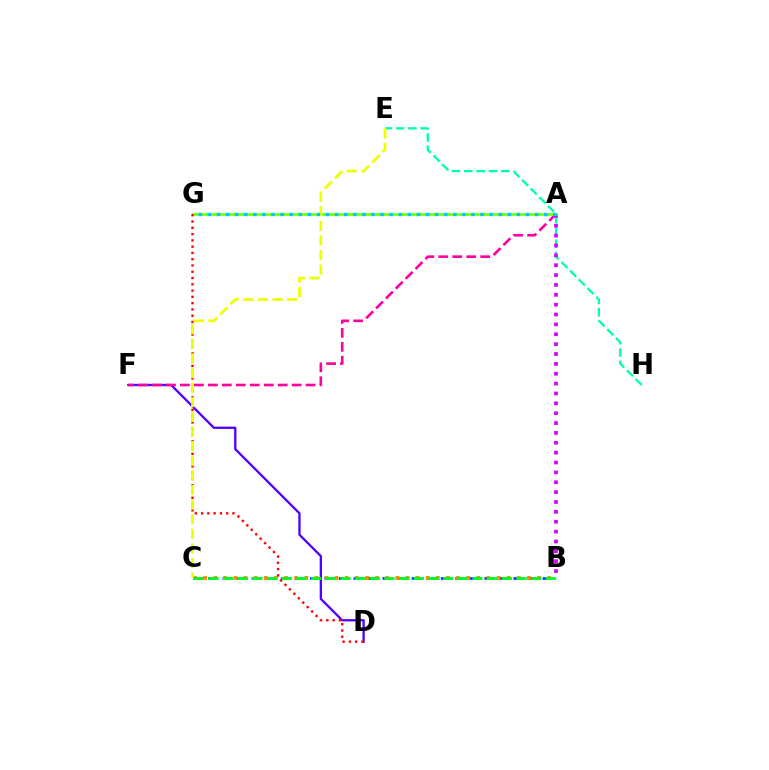{('D', 'F'): [{'color': '#4f00ff', 'line_style': 'solid', 'thickness': 1.65}], ('E', 'H'): [{'color': '#00ffaf', 'line_style': 'dashed', 'thickness': 1.67}], ('A', 'F'): [{'color': '#ff00a0', 'line_style': 'dashed', 'thickness': 1.9}], ('A', 'B'): [{'color': '#d600ff', 'line_style': 'dotted', 'thickness': 2.68}], ('A', 'G'): [{'color': '#66ff00', 'line_style': 'solid', 'thickness': 1.83}, {'color': '#00c7ff', 'line_style': 'dotted', 'thickness': 2.47}], ('B', 'C'): [{'color': '#003fff', 'line_style': 'dashed', 'thickness': 1.98}, {'color': '#ff8800', 'line_style': 'dotted', 'thickness': 2.75}, {'color': '#00ff27', 'line_style': 'dashed', 'thickness': 1.99}], ('D', 'G'): [{'color': '#ff0000', 'line_style': 'dotted', 'thickness': 1.71}], ('C', 'E'): [{'color': '#eeff00', 'line_style': 'dashed', 'thickness': 1.99}]}